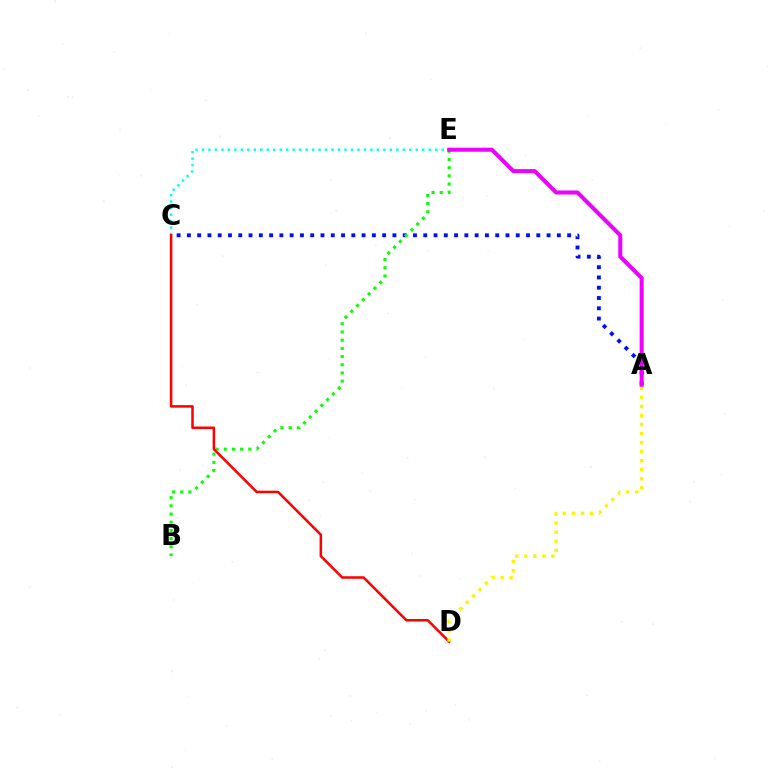{('A', 'C'): [{'color': '#0010ff', 'line_style': 'dotted', 'thickness': 2.79}], ('B', 'E'): [{'color': '#08ff00', 'line_style': 'dotted', 'thickness': 2.23}], ('C', 'E'): [{'color': '#00fff6', 'line_style': 'dotted', 'thickness': 1.76}], ('A', 'E'): [{'color': '#ee00ff', 'line_style': 'solid', 'thickness': 2.91}], ('C', 'D'): [{'color': '#ff0000', 'line_style': 'solid', 'thickness': 1.82}], ('A', 'D'): [{'color': '#fcf500', 'line_style': 'dotted', 'thickness': 2.45}]}